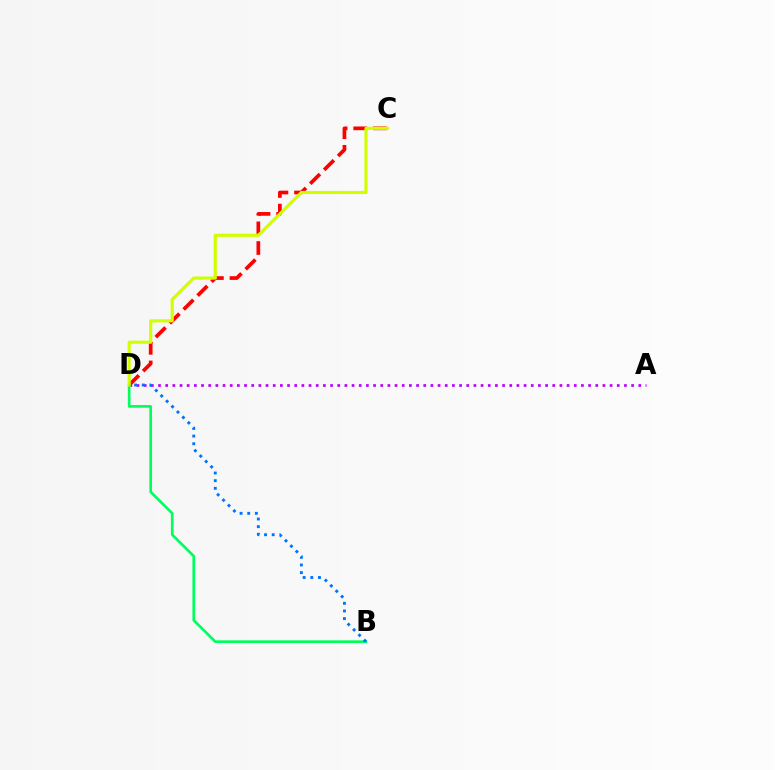{('C', 'D'): [{'color': '#ff0000', 'line_style': 'dashed', 'thickness': 2.67}, {'color': '#d1ff00', 'line_style': 'solid', 'thickness': 2.26}], ('A', 'D'): [{'color': '#b900ff', 'line_style': 'dotted', 'thickness': 1.95}], ('B', 'D'): [{'color': '#00ff5c', 'line_style': 'solid', 'thickness': 1.93}, {'color': '#0074ff', 'line_style': 'dotted', 'thickness': 2.08}]}